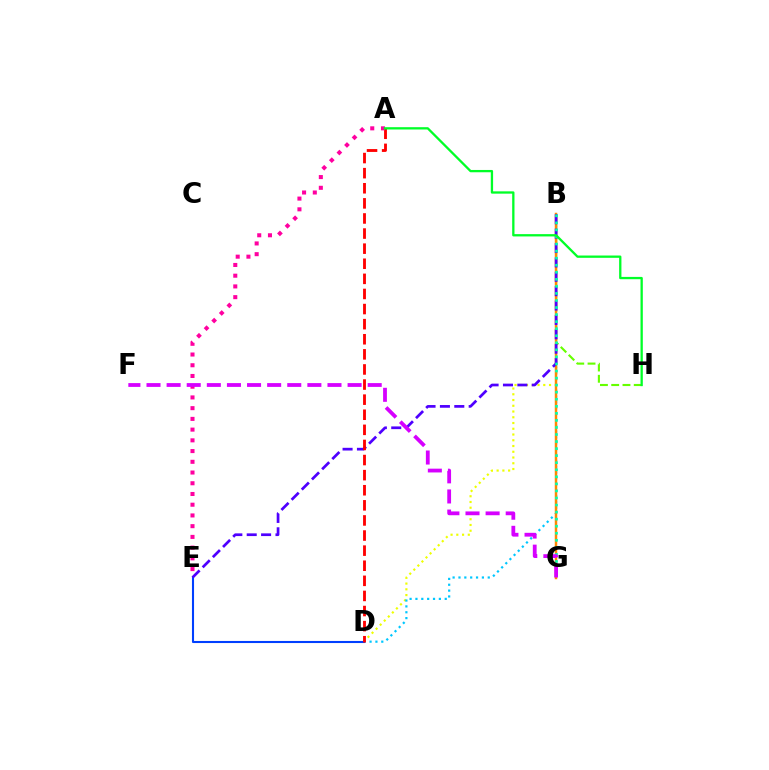{('B', 'D'): [{'color': '#eeff00', 'line_style': 'dotted', 'thickness': 1.56}, {'color': '#00c7ff', 'line_style': 'dotted', 'thickness': 1.59}], ('B', 'H'): [{'color': '#66ff00', 'line_style': 'dashed', 'thickness': 1.53}], ('B', 'G'): [{'color': '#ff8800', 'line_style': 'solid', 'thickness': 1.79}, {'color': '#00ffaf', 'line_style': 'dotted', 'thickness': 1.92}], ('D', 'E'): [{'color': '#003fff', 'line_style': 'solid', 'thickness': 1.5}], ('B', 'E'): [{'color': '#4f00ff', 'line_style': 'dashed', 'thickness': 1.95}], ('A', 'D'): [{'color': '#ff0000', 'line_style': 'dashed', 'thickness': 2.05}], ('A', 'E'): [{'color': '#ff00a0', 'line_style': 'dotted', 'thickness': 2.91}], ('F', 'G'): [{'color': '#d600ff', 'line_style': 'dashed', 'thickness': 2.73}], ('A', 'H'): [{'color': '#00ff27', 'line_style': 'solid', 'thickness': 1.66}]}